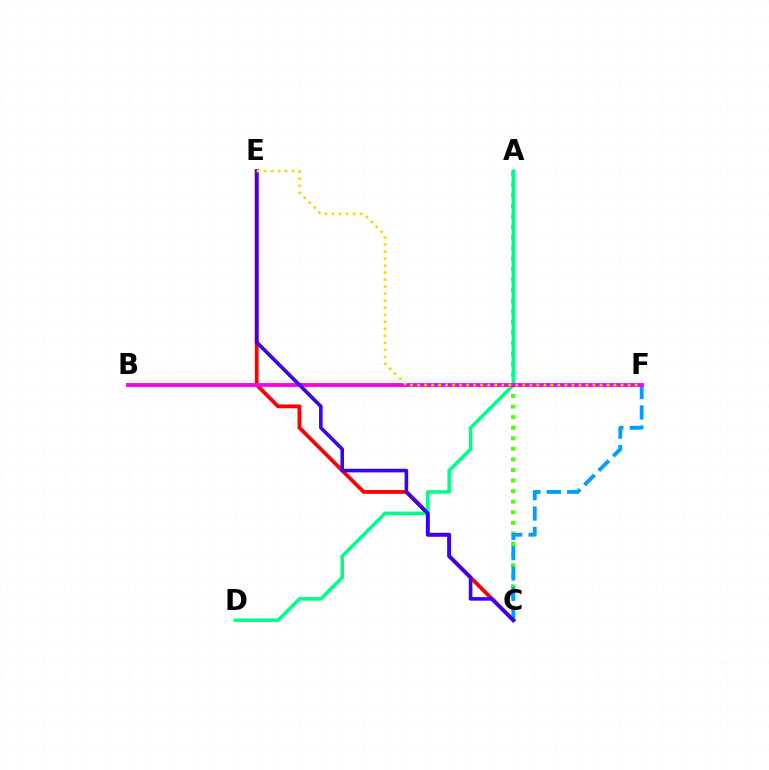{('A', 'C'): [{'color': '#4fff00', 'line_style': 'dotted', 'thickness': 2.87}], ('C', 'E'): [{'color': '#ff0000', 'line_style': 'solid', 'thickness': 2.74}, {'color': '#3700ff', 'line_style': 'solid', 'thickness': 2.59}], ('A', 'D'): [{'color': '#00ff86', 'line_style': 'solid', 'thickness': 2.55}], ('C', 'F'): [{'color': '#009eff', 'line_style': 'dashed', 'thickness': 2.76}], ('B', 'F'): [{'color': '#ff00ed', 'line_style': 'solid', 'thickness': 2.81}], ('E', 'F'): [{'color': '#ffd500', 'line_style': 'dotted', 'thickness': 1.91}]}